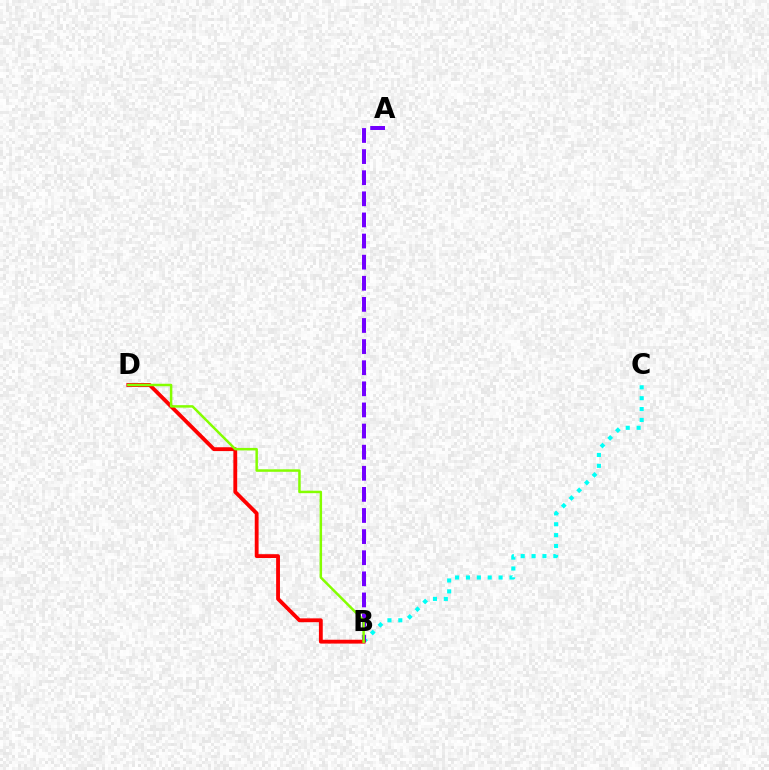{('B', 'C'): [{'color': '#00fff6', 'line_style': 'dotted', 'thickness': 2.96}], ('A', 'B'): [{'color': '#7200ff', 'line_style': 'dashed', 'thickness': 2.87}], ('B', 'D'): [{'color': '#ff0000', 'line_style': 'solid', 'thickness': 2.76}, {'color': '#84ff00', 'line_style': 'solid', 'thickness': 1.79}]}